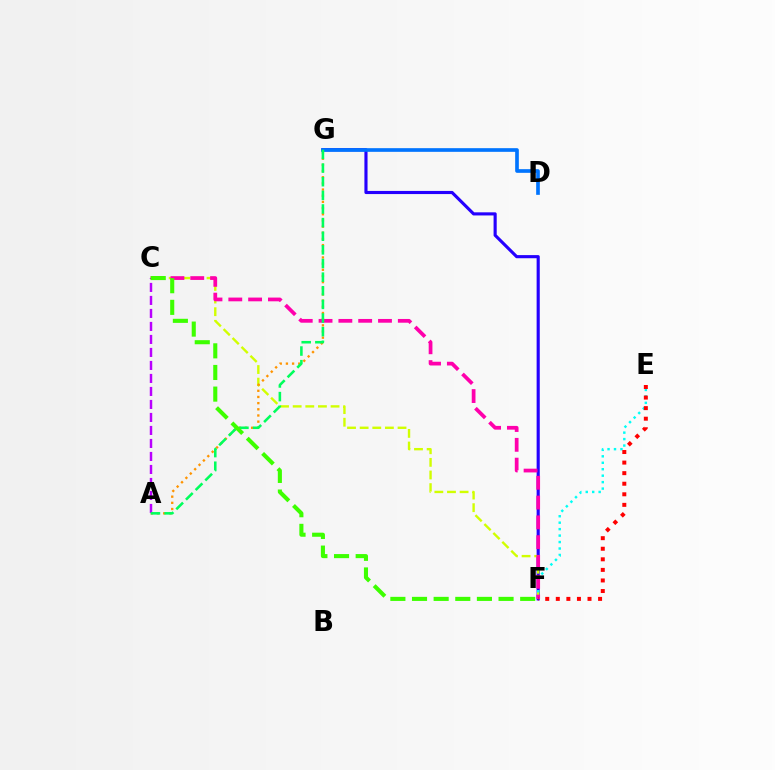{('F', 'G'): [{'color': '#2500ff', 'line_style': 'solid', 'thickness': 2.25}], ('C', 'F'): [{'color': '#d1ff00', 'line_style': 'dashed', 'thickness': 1.72}, {'color': '#ff00ac', 'line_style': 'dashed', 'thickness': 2.69}, {'color': '#3dff00', 'line_style': 'dashed', 'thickness': 2.94}], ('A', 'G'): [{'color': '#ff9400', 'line_style': 'dotted', 'thickness': 1.68}, {'color': '#00ff5c', 'line_style': 'dashed', 'thickness': 1.85}], ('E', 'F'): [{'color': '#00fff6', 'line_style': 'dotted', 'thickness': 1.75}, {'color': '#ff0000', 'line_style': 'dotted', 'thickness': 2.87}], ('D', 'G'): [{'color': '#0074ff', 'line_style': 'solid', 'thickness': 2.64}], ('A', 'C'): [{'color': '#b900ff', 'line_style': 'dashed', 'thickness': 1.77}]}